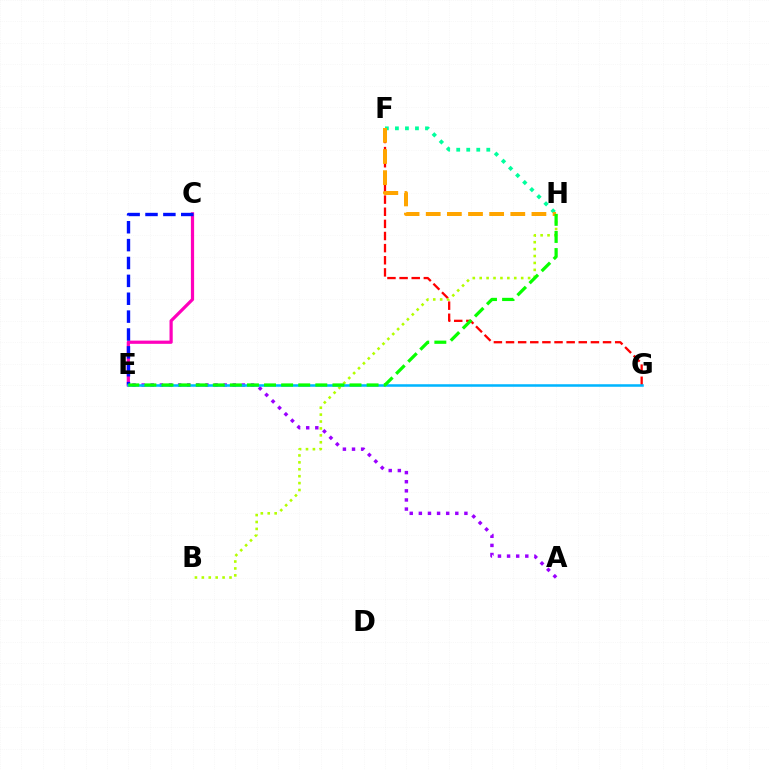{('A', 'E'): [{'color': '#9b00ff', 'line_style': 'dotted', 'thickness': 2.48}], ('C', 'E'): [{'color': '#ff00bd', 'line_style': 'solid', 'thickness': 2.32}, {'color': '#0010ff', 'line_style': 'dashed', 'thickness': 2.43}], ('F', 'H'): [{'color': '#00ff9d', 'line_style': 'dotted', 'thickness': 2.72}, {'color': '#ffa500', 'line_style': 'dashed', 'thickness': 2.87}], ('F', 'G'): [{'color': '#ff0000', 'line_style': 'dashed', 'thickness': 1.65}], ('B', 'H'): [{'color': '#b3ff00', 'line_style': 'dotted', 'thickness': 1.88}], ('E', 'G'): [{'color': '#00b5ff', 'line_style': 'solid', 'thickness': 1.83}], ('E', 'H'): [{'color': '#08ff00', 'line_style': 'dashed', 'thickness': 2.32}]}